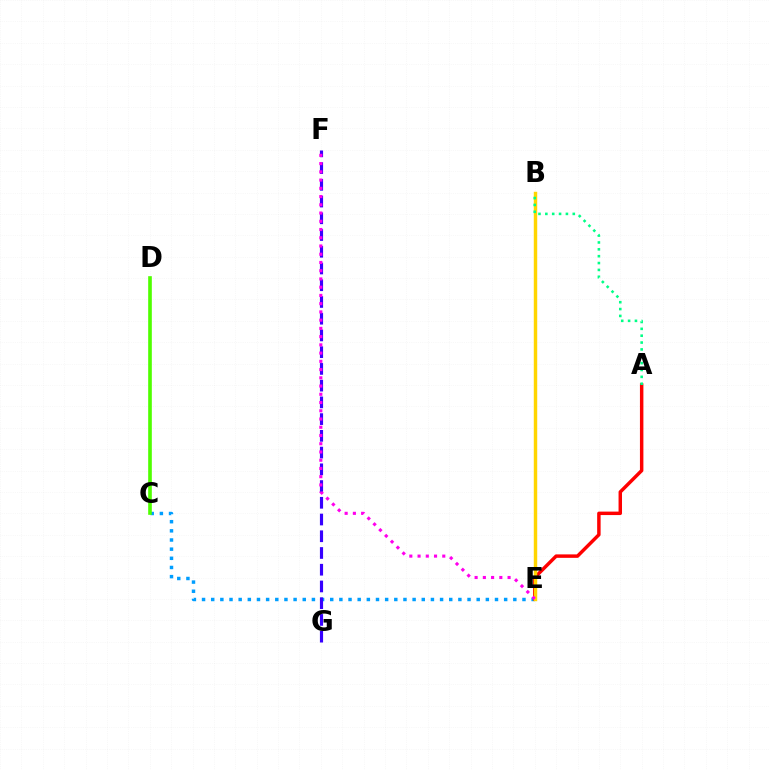{('C', 'E'): [{'color': '#009eff', 'line_style': 'dotted', 'thickness': 2.49}], ('A', 'E'): [{'color': '#ff0000', 'line_style': 'solid', 'thickness': 2.49}], ('F', 'G'): [{'color': '#3700ff', 'line_style': 'dashed', 'thickness': 2.27}], ('C', 'D'): [{'color': '#4fff00', 'line_style': 'solid', 'thickness': 2.62}], ('B', 'E'): [{'color': '#ffd500', 'line_style': 'solid', 'thickness': 2.48}], ('E', 'F'): [{'color': '#ff00ed', 'line_style': 'dotted', 'thickness': 2.24}], ('A', 'B'): [{'color': '#00ff86', 'line_style': 'dotted', 'thickness': 1.86}]}